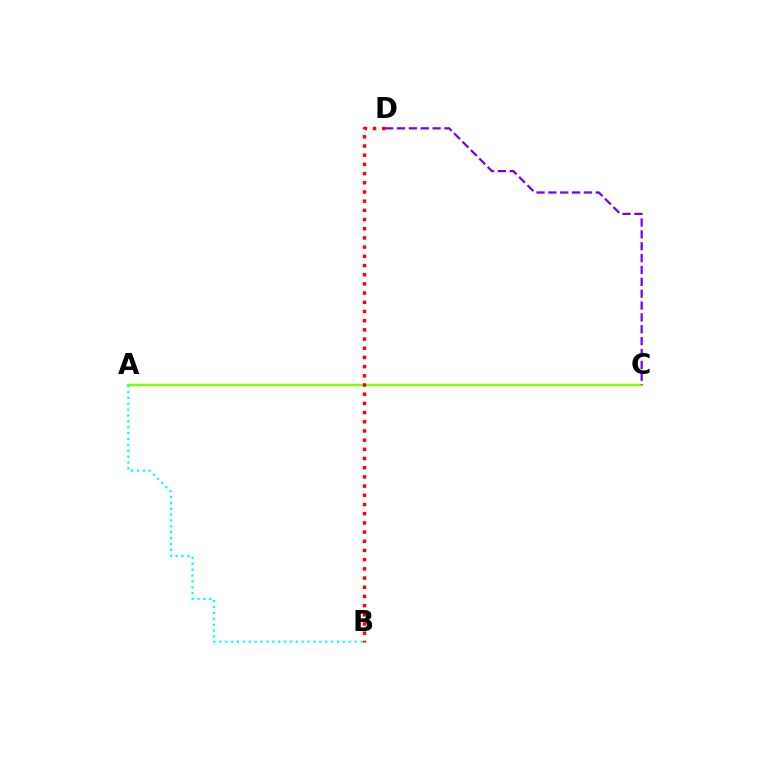{('A', 'C'): [{'color': '#84ff00', 'line_style': 'solid', 'thickness': 1.79}], ('C', 'D'): [{'color': '#7200ff', 'line_style': 'dashed', 'thickness': 1.61}], ('B', 'D'): [{'color': '#ff0000', 'line_style': 'dotted', 'thickness': 2.5}], ('A', 'B'): [{'color': '#00fff6', 'line_style': 'dotted', 'thickness': 1.6}]}